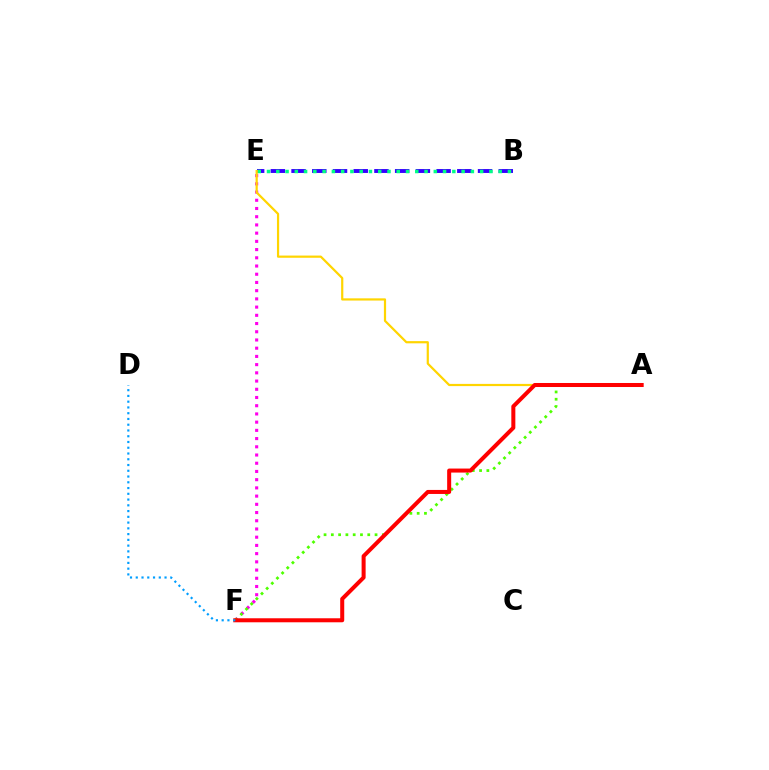{('B', 'E'): [{'color': '#3700ff', 'line_style': 'dashed', 'thickness': 2.81}, {'color': '#00ff86', 'line_style': 'dotted', 'thickness': 2.52}], ('E', 'F'): [{'color': '#ff00ed', 'line_style': 'dotted', 'thickness': 2.23}], ('A', 'E'): [{'color': '#ffd500', 'line_style': 'solid', 'thickness': 1.59}], ('A', 'F'): [{'color': '#4fff00', 'line_style': 'dotted', 'thickness': 1.98}, {'color': '#ff0000', 'line_style': 'solid', 'thickness': 2.89}], ('D', 'F'): [{'color': '#009eff', 'line_style': 'dotted', 'thickness': 1.56}]}